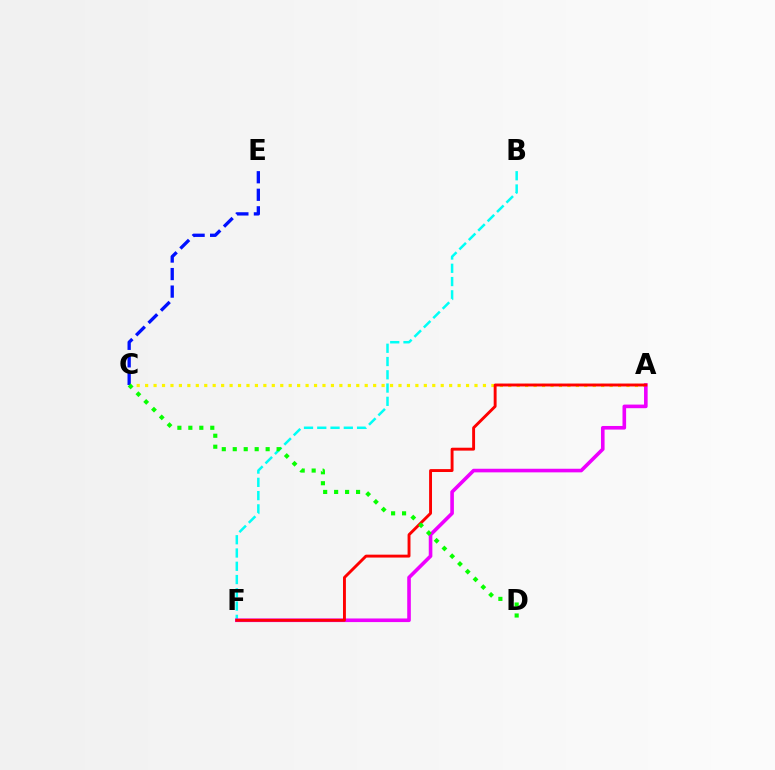{('A', 'C'): [{'color': '#fcf500', 'line_style': 'dotted', 'thickness': 2.29}], ('B', 'F'): [{'color': '#00fff6', 'line_style': 'dashed', 'thickness': 1.8}], ('C', 'E'): [{'color': '#0010ff', 'line_style': 'dashed', 'thickness': 2.38}], ('A', 'F'): [{'color': '#ee00ff', 'line_style': 'solid', 'thickness': 2.6}, {'color': '#ff0000', 'line_style': 'solid', 'thickness': 2.09}], ('C', 'D'): [{'color': '#08ff00', 'line_style': 'dotted', 'thickness': 2.98}]}